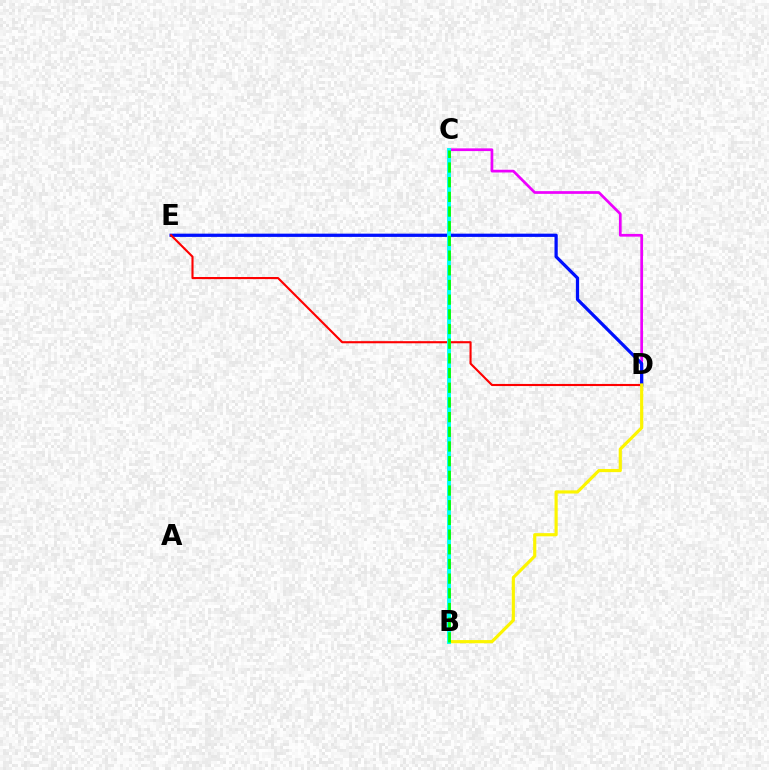{('C', 'D'): [{'color': '#ee00ff', 'line_style': 'solid', 'thickness': 1.96}], ('D', 'E'): [{'color': '#0010ff', 'line_style': 'solid', 'thickness': 2.33}, {'color': '#ff0000', 'line_style': 'solid', 'thickness': 1.52}], ('B', 'D'): [{'color': '#fcf500', 'line_style': 'solid', 'thickness': 2.28}], ('B', 'C'): [{'color': '#00fff6', 'line_style': 'solid', 'thickness': 2.81}, {'color': '#08ff00', 'line_style': 'dashed', 'thickness': 1.99}]}